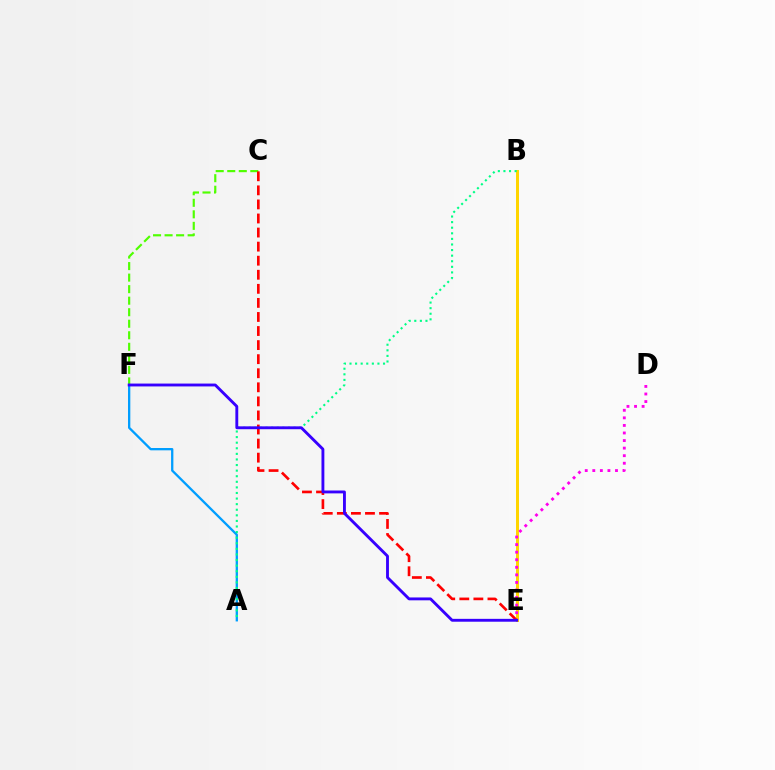{('C', 'F'): [{'color': '#4fff00', 'line_style': 'dashed', 'thickness': 1.57}], ('B', 'E'): [{'color': '#ffd500', 'line_style': 'solid', 'thickness': 2.16}], ('C', 'E'): [{'color': '#ff0000', 'line_style': 'dashed', 'thickness': 1.91}], ('A', 'F'): [{'color': '#009eff', 'line_style': 'solid', 'thickness': 1.66}], ('A', 'B'): [{'color': '#00ff86', 'line_style': 'dotted', 'thickness': 1.52}], ('D', 'E'): [{'color': '#ff00ed', 'line_style': 'dotted', 'thickness': 2.06}], ('E', 'F'): [{'color': '#3700ff', 'line_style': 'solid', 'thickness': 2.07}]}